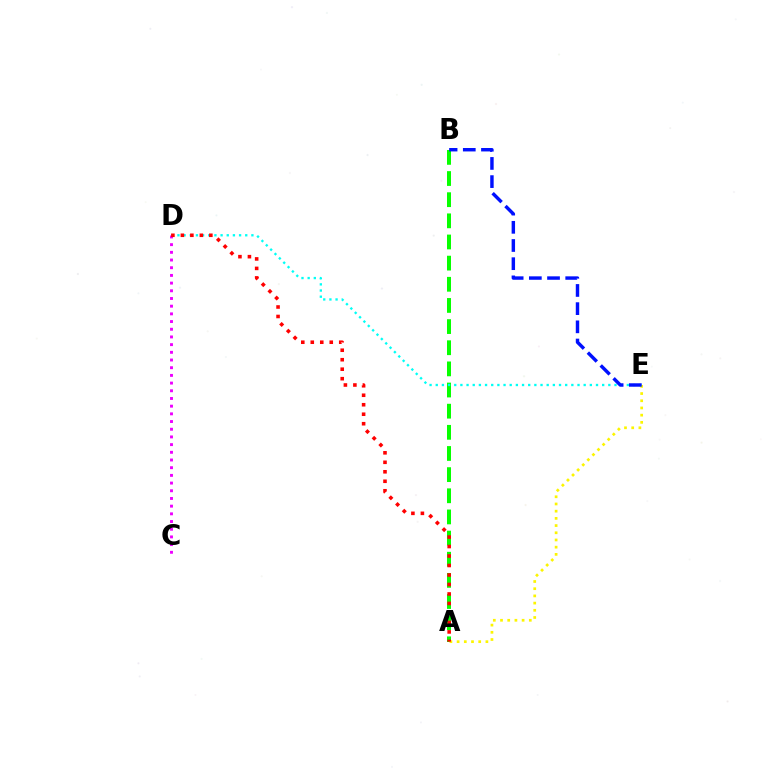{('A', 'B'): [{'color': '#08ff00', 'line_style': 'dashed', 'thickness': 2.87}], ('A', 'E'): [{'color': '#fcf500', 'line_style': 'dotted', 'thickness': 1.96}], ('D', 'E'): [{'color': '#00fff6', 'line_style': 'dotted', 'thickness': 1.67}], ('C', 'D'): [{'color': '#ee00ff', 'line_style': 'dotted', 'thickness': 2.09}], ('B', 'E'): [{'color': '#0010ff', 'line_style': 'dashed', 'thickness': 2.47}], ('A', 'D'): [{'color': '#ff0000', 'line_style': 'dotted', 'thickness': 2.58}]}